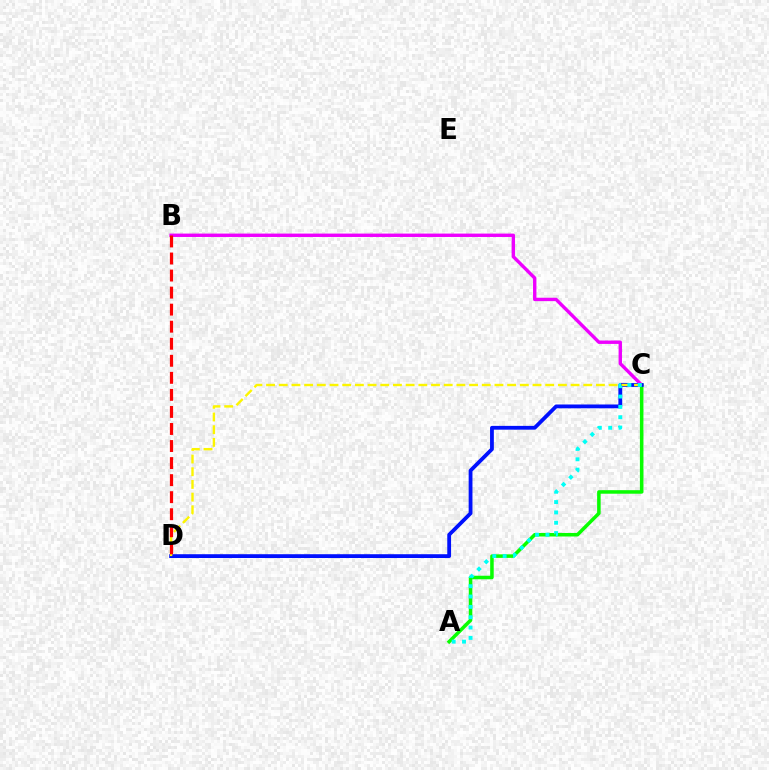{('B', 'C'): [{'color': '#ee00ff', 'line_style': 'solid', 'thickness': 2.44}], ('A', 'C'): [{'color': '#08ff00', 'line_style': 'solid', 'thickness': 2.54}, {'color': '#00fff6', 'line_style': 'dotted', 'thickness': 2.81}], ('C', 'D'): [{'color': '#0010ff', 'line_style': 'solid', 'thickness': 2.74}, {'color': '#fcf500', 'line_style': 'dashed', 'thickness': 1.72}], ('B', 'D'): [{'color': '#ff0000', 'line_style': 'dashed', 'thickness': 2.32}]}